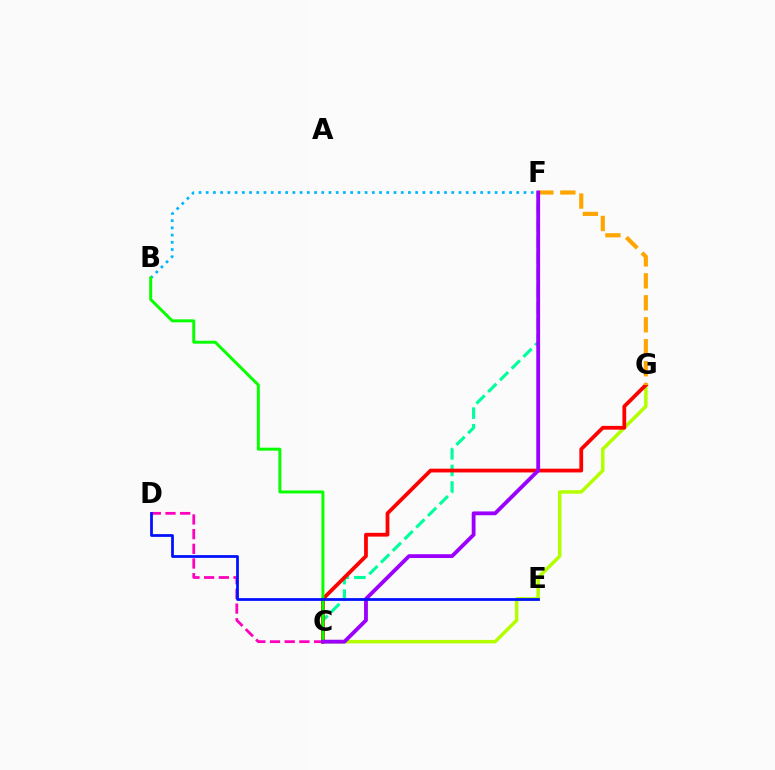{('C', 'D'): [{'color': '#ff00bd', 'line_style': 'dashed', 'thickness': 2.0}], ('C', 'F'): [{'color': '#00ff9d', 'line_style': 'dashed', 'thickness': 2.25}, {'color': '#9b00ff', 'line_style': 'solid', 'thickness': 2.75}], ('C', 'G'): [{'color': '#b3ff00', 'line_style': 'solid', 'thickness': 2.5}, {'color': '#ff0000', 'line_style': 'solid', 'thickness': 2.71}], ('B', 'F'): [{'color': '#00b5ff', 'line_style': 'dotted', 'thickness': 1.96}], ('F', 'G'): [{'color': '#ffa500', 'line_style': 'dashed', 'thickness': 2.98}], ('B', 'C'): [{'color': '#08ff00', 'line_style': 'solid', 'thickness': 2.14}], ('D', 'E'): [{'color': '#0010ff', 'line_style': 'solid', 'thickness': 1.98}]}